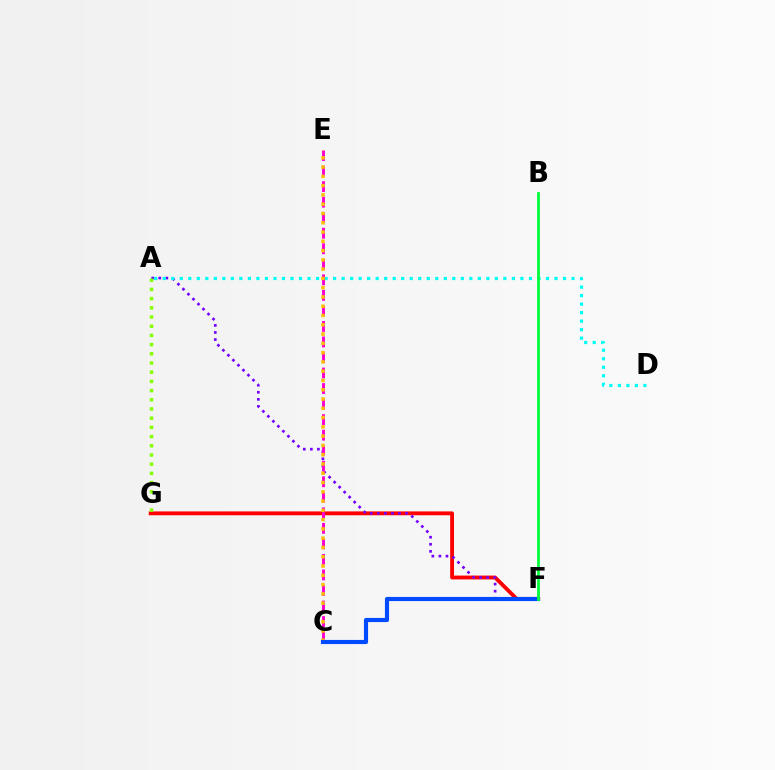{('F', 'G'): [{'color': '#ff0000', 'line_style': 'solid', 'thickness': 2.77}], ('A', 'F'): [{'color': '#7200ff', 'line_style': 'dotted', 'thickness': 1.92}], ('A', 'D'): [{'color': '#00fff6', 'line_style': 'dotted', 'thickness': 2.31}], ('C', 'E'): [{'color': '#ff00cf', 'line_style': 'dashed', 'thickness': 2.11}, {'color': '#ffbd00', 'line_style': 'dotted', 'thickness': 2.52}], ('C', 'F'): [{'color': '#004bff', 'line_style': 'solid', 'thickness': 2.98}], ('B', 'F'): [{'color': '#00ff39', 'line_style': 'solid', 'thickness': 1.99}], ('A', 'G'): [{'color': '#84ff00', 'line_style': 'dotted', 'thickness': 2.5}]}